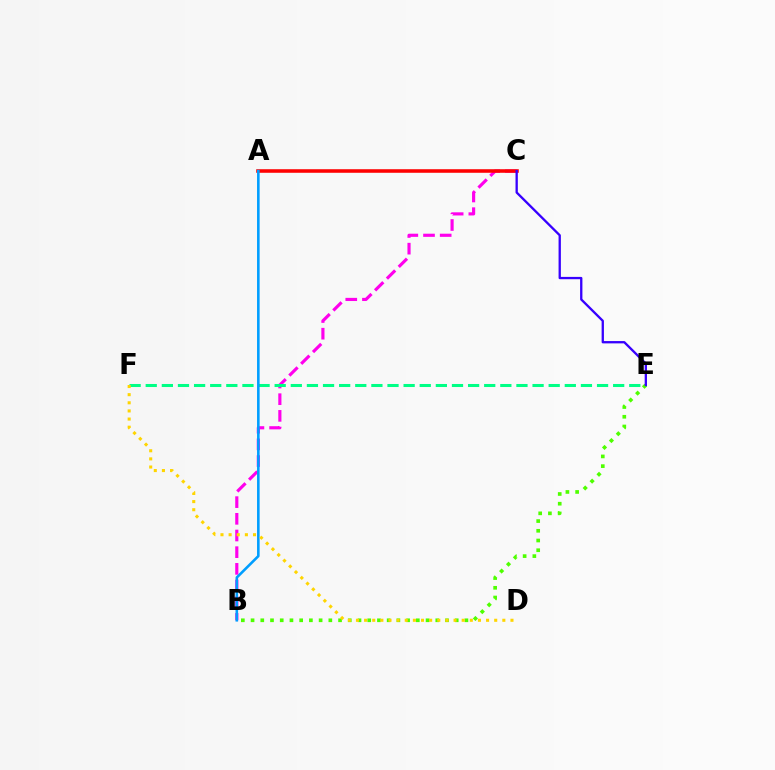{('B', 'C'): [{'color': '#ff00ed', 'line_style': 'dashed', 'thickness': 2.27}], ('E', 'F'): [{'color': '#00ff86', 'line_style': 'dashed', 'thickness': 2.19}], ('B', 'E'): [{'color': '#4fff00', 'line_style': 'dotted', 'thickness': 2.64}], ('A', 'C'): [{'color': '#ff0000', 'line_style': 'solid', 'thickness': 2.56}], ('A', 'B'): [{'color': '#009eff', 'line_style': 'solid', 'thickness': 1.86}], ('C', 'E'): [{'color': '#3700ff', 'line_style': 'solid', 'thickness': 1.66}], ('D', 'F'): [{'color': '#ffd500', 'line_style': 'dotted', 'thickness': 2.21}]}